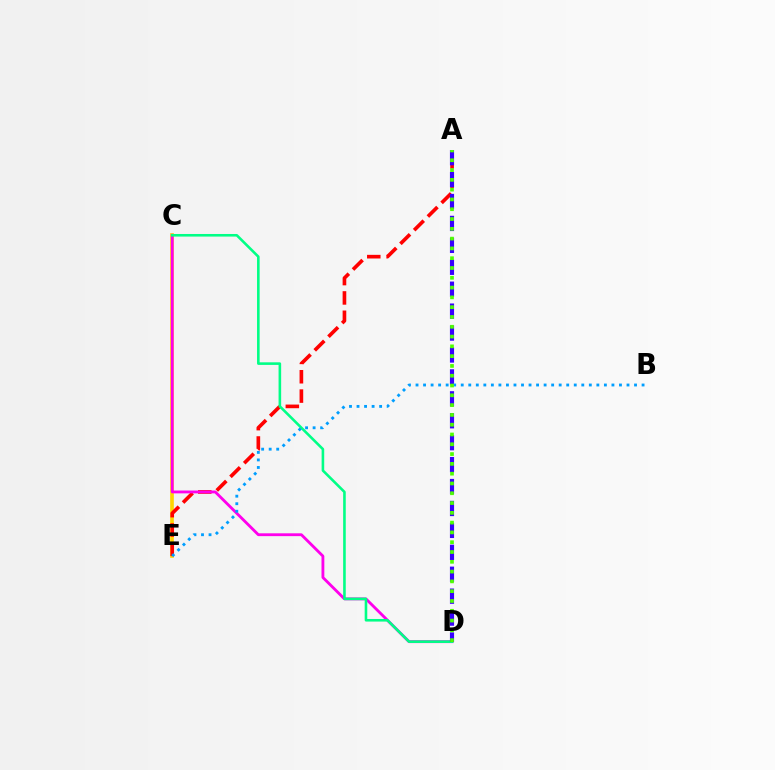{('C', 'E'): [{'color': '#ffd500', 'line_style': 'solid', 'thickness': 2.63}], ('A', 'E'): [{'color': '#ff0000', 'line_style': 'dashed', 'thickness': 2.63}], ('C', 'D'): [{'color': '#ff00ed', 'line_style': 'solid', 'thickness': 2.04}, {'color': '#00ff86', 'line_style': 'solid', 'thickness': 1.87}], ('A', 'D'): [{'color': '#3700ff', 'line_style': 'dashed', 'thickness': 2.98}, {'color': '#4fff00', 'line_style': 'dotted', 'thickness': 2.66}], ('B', 'E'): [{'color': '#009eff', 'line_style': 'dotted', 'thickness': 2.05}]}